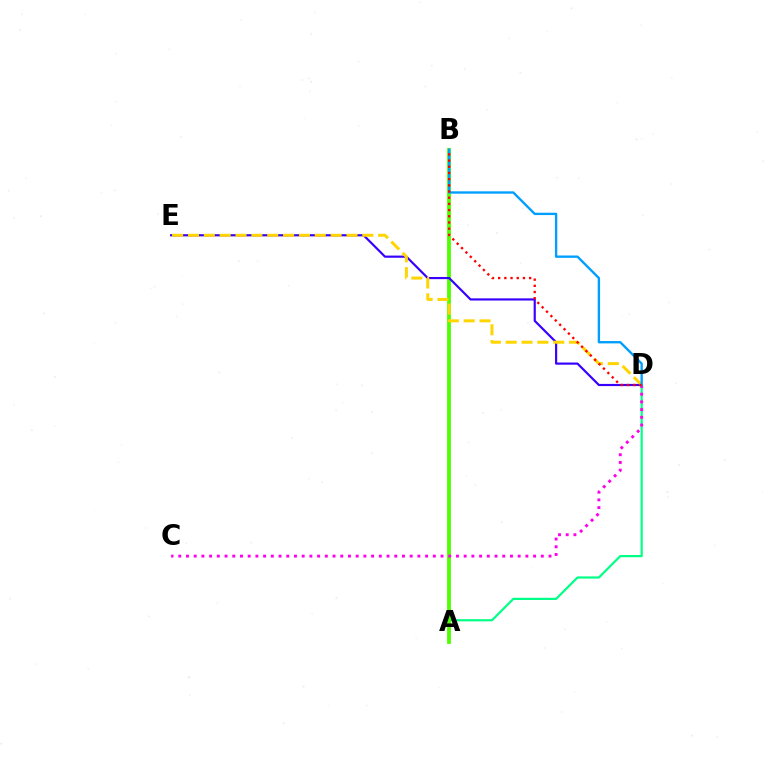{('A', 'D'): [{'color': '#00ff86', 'line_style': 'solid', 'thickness': 1.58}], ('A', 'B'): [{'color': '#4fff00', 'line_style': 'solid', 'thickness': 2.73}], ('D', 'E'): [{'color': '#3700ff', 'line_style': 'solid', 'thickness': 1.56}, {'color': '#ffd500', 'line_style': 'dashed', 'thickness': 2.15}], ('C', 'D'): [{'color': '#ff00ed', 'line_style': 'dotted', 'thickness': 2.1}], ('B', 'D'): [{'color': '#009eff', 'line_style': 'solid', 'thickness': 1.69}, {'color': '#ff0000', 'line_style': 'dotted', 'thickness': 1.68}]}